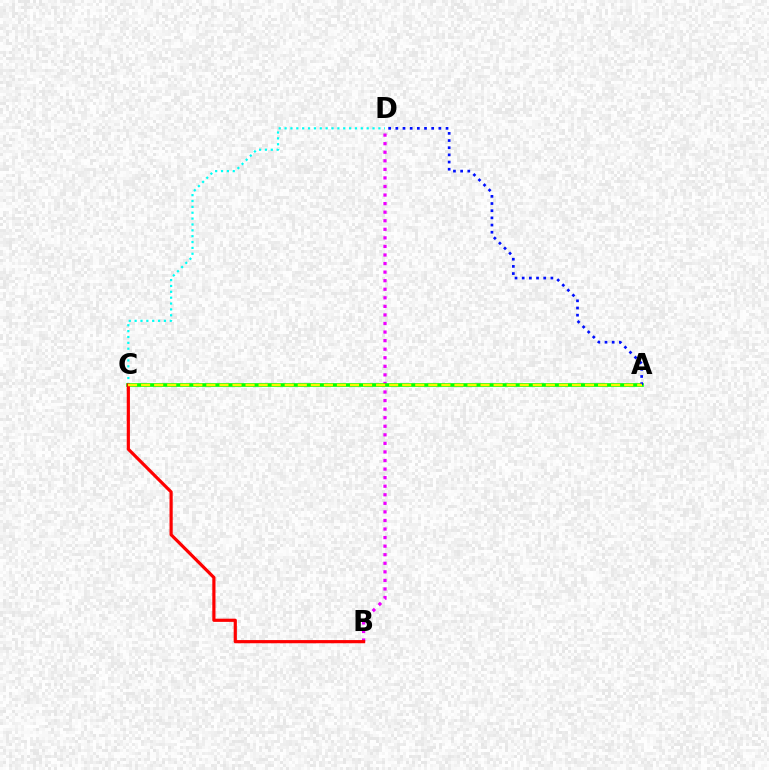{('B', 'D'): [{'color': '#ee00ff', 'line_style': 'dotted', 'thickness': 2.33}], ('C', 'D'): [{'color': '#00fff6', 'line_style': 'dotted', 'thickness': 1.59}], ('A', 'C'): [{'color': '#08ff00', 'line_style': 'solid', 'thickness': 2.63}, {'color': '#fcf500', 'line_style': 'dashed', 'thickness': 1.77}], ('A', 'D'): [{'color': '#0010ff', 'line_style': 'dotted', 'thickness': 1.95}], ('B', 'C'): [{'color': '#ff0000', 'line_style': 'solid', 'thickness': 2.29}]}